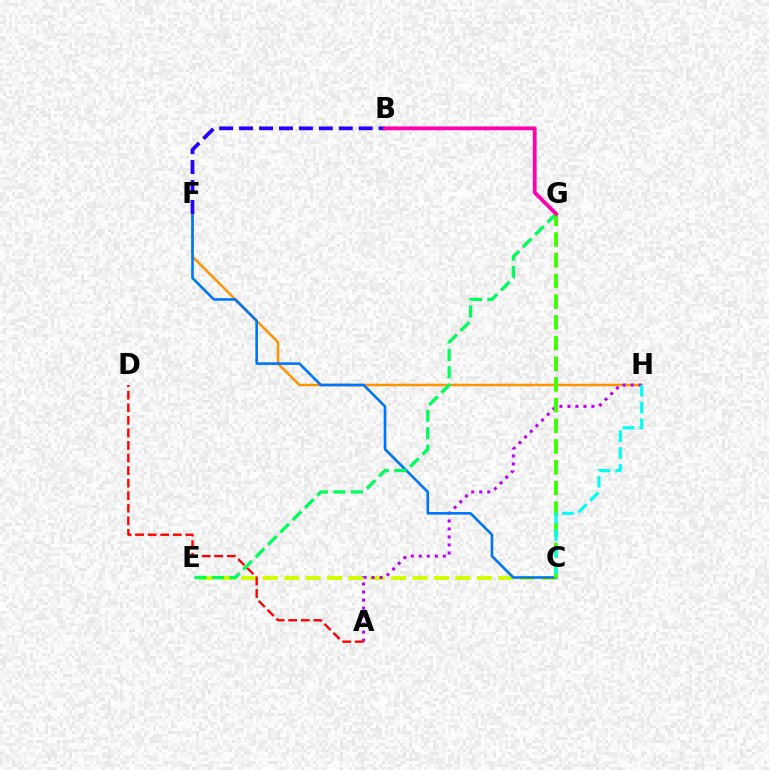{('C', 'E'): [{'color': '#d1ff00', 'line_style': 'dashed', 'thickness': 2.91}], ('F', 'H'): [{'color': '#ff9400', 'line_style': 'solid', 'thickness': 1.8}], ('A', 'H'): [{'color': '#b900ff', 'line_style': 'dotted', 'thickness': 2.18}], ('C', 'F'): [{'color': '#0074ff', 'line_style': 'solid', 'thickness': 1.87}], ('B', 'F'): [{'color': '#2500ff', 'line_style': 'dashed', 'thickness': 2.71}], ('E', 'G'): [{'color': '#00ff5c', 'line_style': 'dashed', 'thickness': 2.37}], ('C', 'G'): [{'color': '#3dff00', 'line_style': 'dashed', 'thickness': 2.81}], ('C', 'H'): [{'color': '#00fff6', 'line_style': 'dashed', 'thickness': 2.27}], ('A', 'D'): [{'color': '#ff0000', 'line_style': 'dashed', 'thickness': 1.71}], ('B', 'G'): [{'color': '#ff00ac', 'line_style': 'solid', 'thickness': 2.72}]}